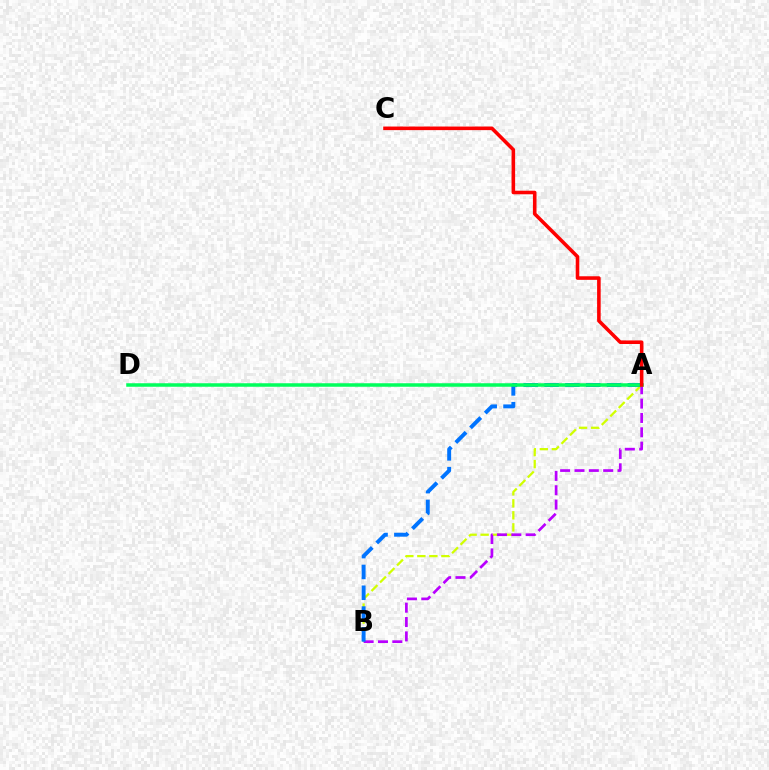{('A', 'B'): [{'color': '#d1ff00', 'line_style': 'dashed', 'thickness': 1.63}, {'color': '#b900ff', 'line_style': 'dashed', 'thickness': 1.95}, {'color': '#0074ff', 'line_style': 'dashed', 'thickness': 2.83}], ('A', 'D'): [{'color': '#00ff5c', 'line_style': 'solid', 'thickness': 2.53}], ('A', 'C'): [{'color': '#ff0000', 'line_style': 'solid', 'thickness': 2.57}]}